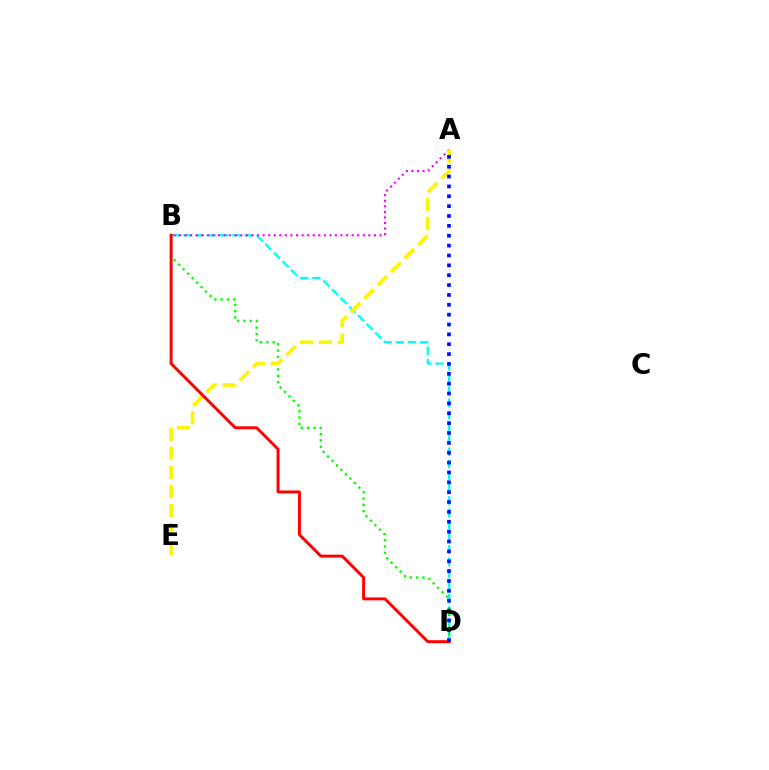{('B', 'D'): [{'color': '#00fff6', 'line_style': 'dashed', 'thickness': 1.66}, {'color': '#08ff00', 'line_style': 'dotted', 'thickness': 1.72}, {'color': '#ff0000', 'line_style': 'solid', 'thickness': 2.12}], ('A', 'B'): [{'color': '#ee00ff', 'line_style': 'dotted', 'thickness': 1.51}], ('A', 'E'): [{'color': '#fcf500', 'line_style': 'dashed', 'thickness': 2.58}], ('A', 'D'): [{'color': '#0010ff', 'line_style': 'dotted', 'thickness': 2.68}]}